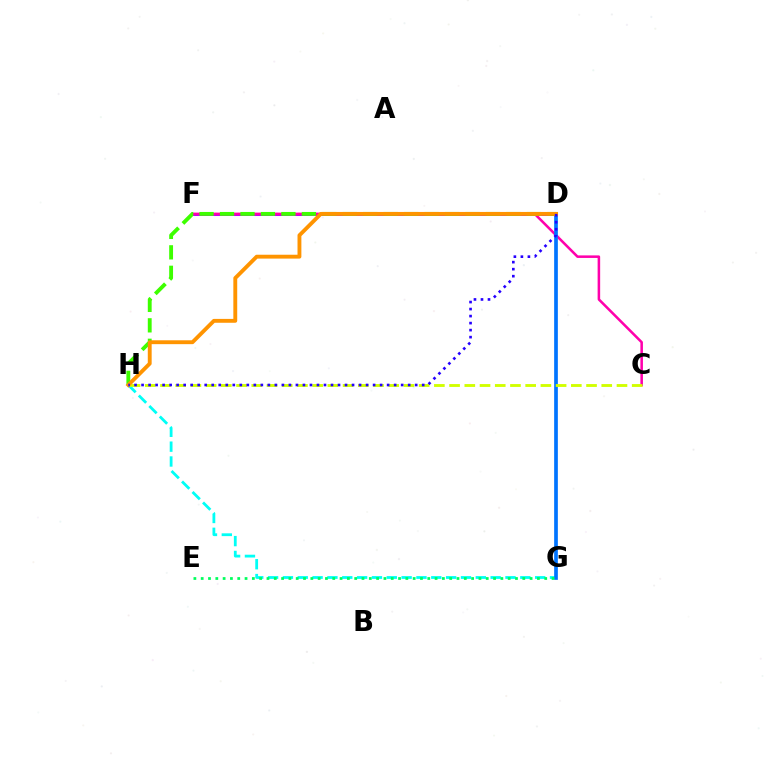{('D', 'F'): [{'color': '#ff0000', 'line_style': 'dotted', 'thickness': 1.5}, {'color': '#b900ff', 'line_style': 'solid', 'thickness': 2.17}], ('G', 'H'): [{'color': '#00fff6', 'line_style': 'dashed', 'thickness': 2.02}], ('C', 'F'): [{'color': '#ff00ac', 'line_style': 'solid', 'thickness': 1.83}], ('D', 'G'): [{'color': '#0074ff', 'line_style': 'solid', 'thickness': 2.66}], ('D', 'H'): [{'color': '#3dff00', 'line_style': 'dashed', 'thickness': 2.78}, {'color': '#ff9400', 'line_style': 'solid', 'thickness': 2.79}, {'color': '#2500ff', 'line_style': 'dotted', 'thickness': 1.91}], ('E', 'G'): [{'color': '#00ff5c', 'line_style': 'dotted', 'thickness': 1.99}], ('C', 'H'): [{'color': '#d1ff00', 'line_style': 'dashed', 'thickness': 2.07}]}